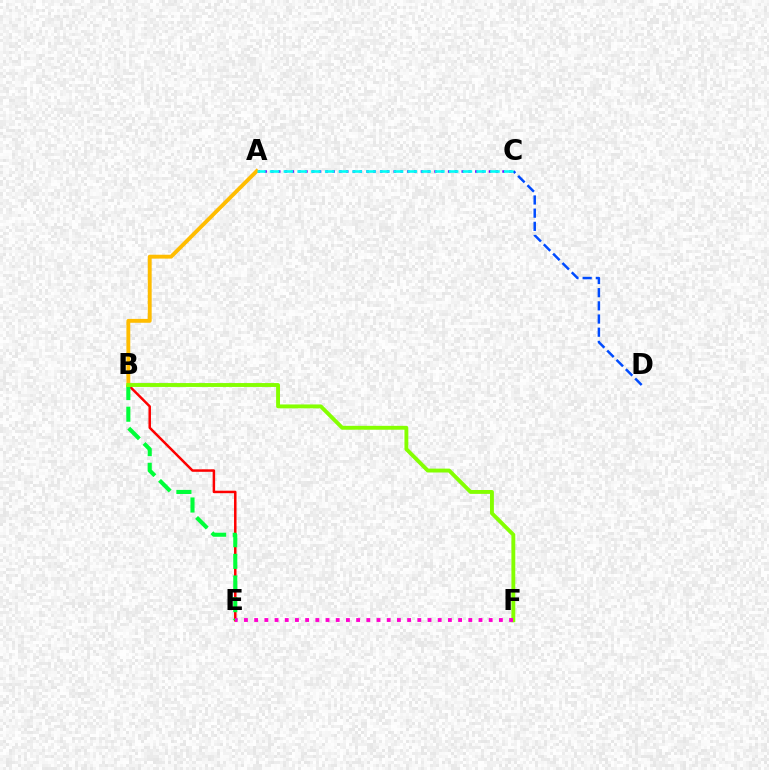{('B', 'E'): [{'color': '#ff0000', 'line_style': 'solid', 'thickness': 1.79}, {'color': '#00ff39', 'line_style': 'dashed', 'thickness': 2.94}], ('C', 'D'): [{'color': '#004bff', 'line_style': 'dashed', 'thickness': 1.79}], ('A', 'C'): [{'color': '#7200ff', 'line_style': 'dotted', 'thickness': 1.85}, {'color': '#00fff6', 'line_style': 'dashed', 'thickness': 1.87}], ('A', 'B'): [{'color': '#ffbd00', 'line_style': 'solid', 'thickness': 2.79}], ('B', 'F'): [{'color': '#84ff00', 'line_style': 'solid', 'thickness': 2.79}], ('E', 'F'): [{'color': '#ff00cf', 'line_style': 'dotted', 'thickness': 2.77}]}